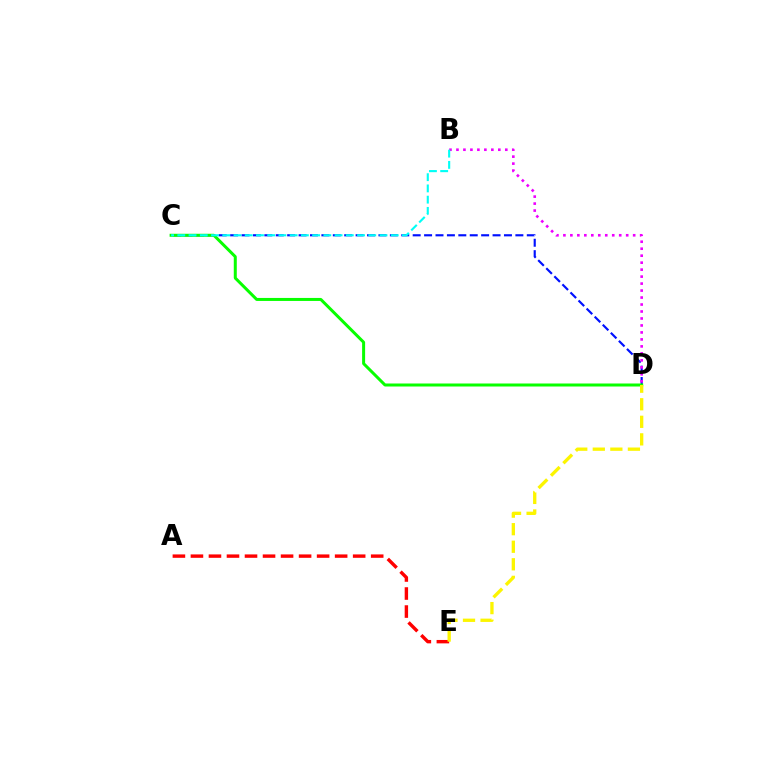{('C', 'D'): [{'color': '#0010ff', 'line_style': 'dashed', 'thickness': 1.55}, {'color': '#08ff00', 'line_style': 'solid', 'thickness': 2.16}], ('B', 'D'): [{'color': '#ee00ff', 'line_style': 'dotted', 'thickness': 1.9}], ('A', 'E'): [{'color': '#ff0000', 'line_style': 'dashed', 'thickness': 2.45}], ('D', 'E'): [{'color': '#fcf500', 'line_style': 'dashed', 'thickness': 2.38}], ('B', 'C'): [{'color': '#00fff6', 'line_style': 'dashed', 'thickness': 1.53}]}